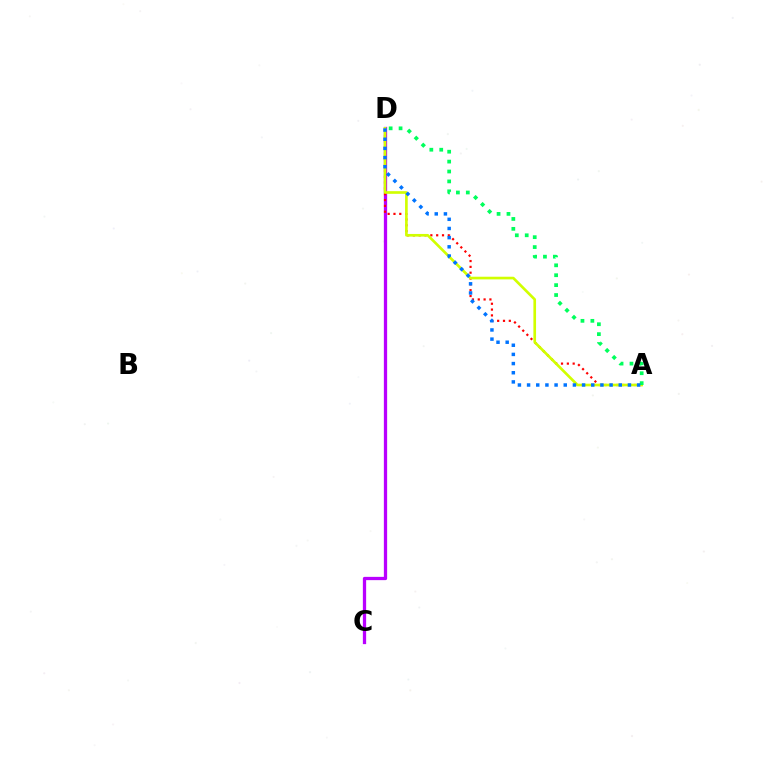{('C', 'D'): [{'color': '#b900ff', 'line_style': 'solid', 'thickness': 2.36}], ('A', 'D'): [{'color': '#ff0000', 'line_style': 'dotted', 'thickness': 1.58}, {'color': '#d1ff00', 'line_style': 'solid', 'thickness': 1.91}, {'color': '#00ff5c', 'line_style': 'dotted', 'thickness': 2.69}, {'color': '#0074ff', 'line_style': 'dotted', 'thickness': 2.49}]}